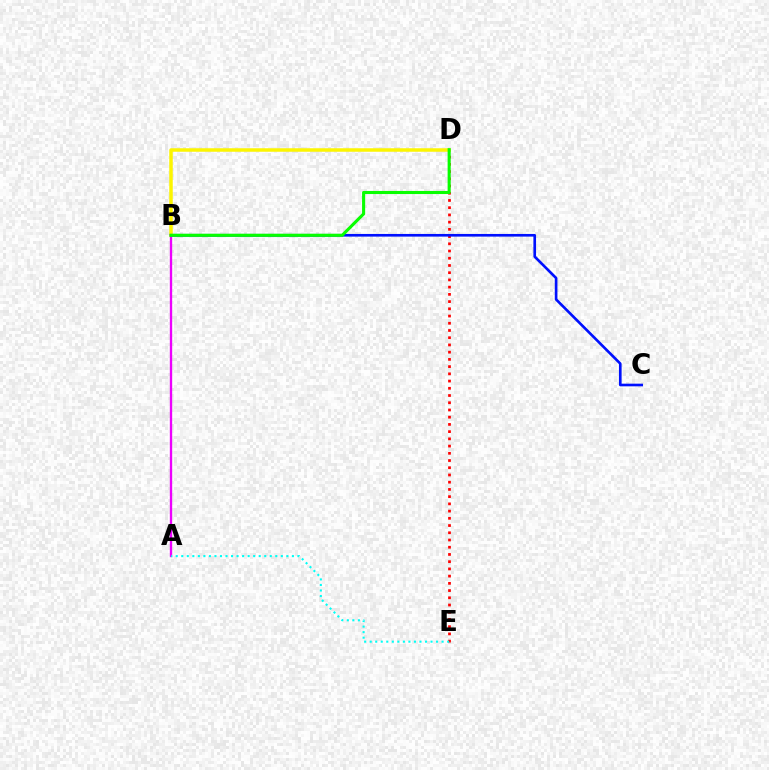{('D', 'E'): [{'color': '#ff0000', 'line_style': 'dotted', 'thickness': 1.96}], ('A', 'B'): [{'color': '#ee00ff', 'line_style': 'solid', 'thickness': 1.69}], ('B', 'D'): [{'color': '#fcf500', 'line_style': 'solid', 'thickness': 2.52}, {'color': '#08ff00', 'line_style': 'solid', 'thickness': 2.23}], ('B', 'C'): [{'color': '#0010ff', 'line_style': 'solid', 'thickness': 1.91}], ('A', 'E'): [{'color': '#00fff6', 'line_style': 'dotted', 'thickness': 1.5}]}